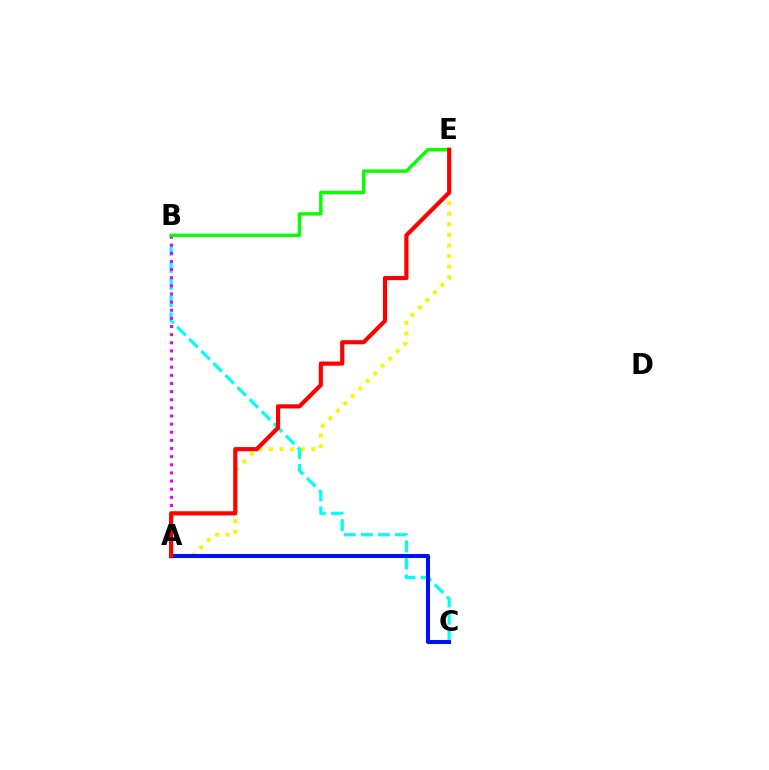{('A', 'E'): [{'color': '#fcf500', 'line_style': 'dotted', 'thickness': 2.87}, {'color': '#ff0000', 'line_style': 'solid', 'thickness': 2.99}], ('B', 'C'): [{'color': '#00fff6', 'line_style': 'dashed', 'thickness': 2.32}], ('A', 'B'): [{'color': '#ee00ff', 'line_style': 'dotted', 'thickness': 2.21}], ('A', 'C'): [{'color': '#0010ff', 'line_style': 'solid', 'thickness': 2.91}], ('B', 'E'): [{'color': '#08ff00', 'line_style': 'solid', 'thickness': 2.46}]}